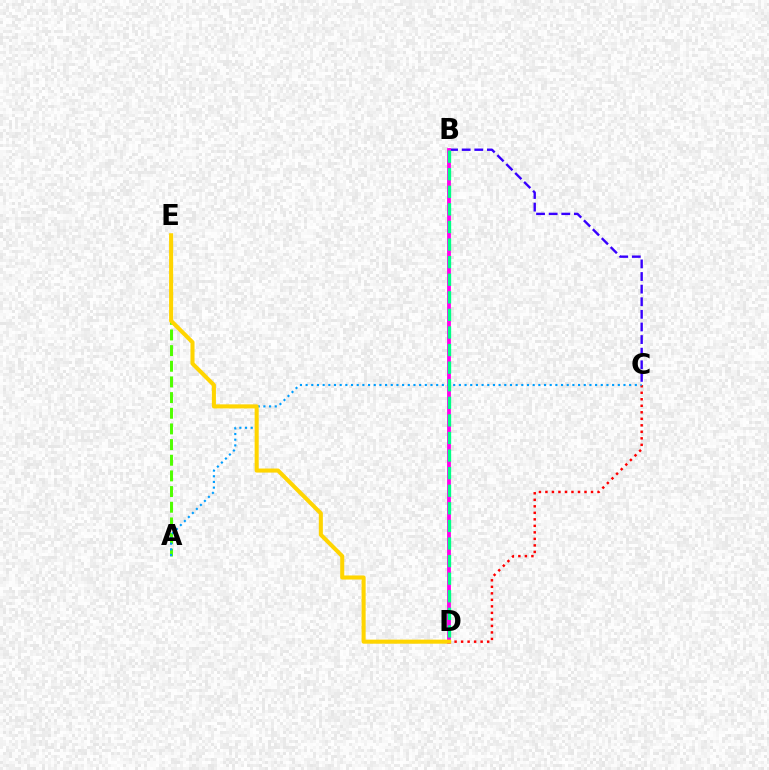{('B', 'C'): [{'color': '#3700ff', 'line_style': 'dashed', 'thickness': 1.71}], ('C', 'D'): [{'color': '#ff0000', 'line_style': 'dotted', 'thickness': 1.77}], ('B', 'D'): [{'color': '#ff00ed', 'line_style': 'solid', 'thickness': 2.74}, {'color': '#00ff86', 'line_style': 'dashed', 'thickness': 2.39}], ('A', 'E'): [{'color': '#4fff00', 'line_style': 'dashed', 'thickness': 2.13}], ('A', 'C'): [{'color': '#009eff', 'line_style': 'dotted', 'thickness': 1.54}], ('D', 'E'): [{'color': '#ffd500', 'line_style': 'solid', 'thickness': 2.93}]}